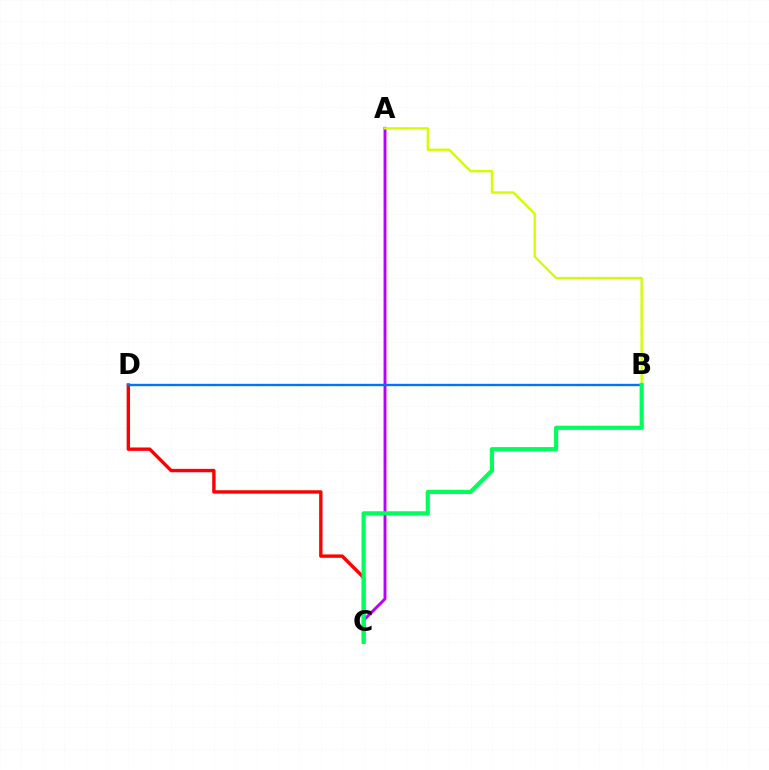{('A', 'C'): [{'color': '#b900ff', 'line_style': 'solid', 'thickness': 2.1}], ('C', 'D'): [{'color': '#ff0000', 'line_style': 'solid', 'thickness': 2.44}], ('B', 'D'): [{'color': '#0074ff', 'line_style': 'solid', 'thickness': 1.72}], ('A', 'B'): [{'color': '#d1ff00', 'line_style': 'solid', 'thickness': 1.69}], ('B', 'C'): [{'color': '#00ff5c', 'line_style': 'solid', 'thickness': 2.99}]}